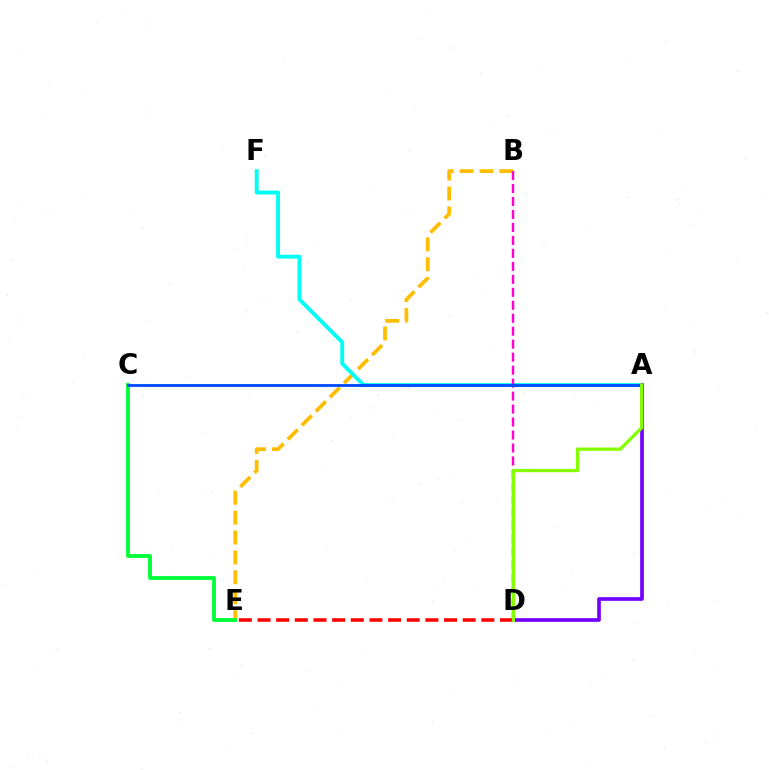{('B', 'E'): [{'color': '#ffbd00', 'line_style': 'dashed', 'thickness': 2.7}], ('D', 'E'): [{'color': '#ff0000', 'line_style': 'dashed', 'thickness': 2.53}], ('A', 'F'): [{'color': '#00fff6', 'line_style': 'solid', 'thickness': 2.8}], ('B', 'D'): [{'color': '#ff00cf', 'line_style': 'dashed', 'thickness': 1.76}], ('C', 'E'): [{'color': '#00ff39', 'line_style': 'solid', 'thickness': 2.76}], ('A', 'C'): [{'color': '#004bff', 'line_style': 'solid', 'thickness': 2.04}], ('A', 'D'): [{'color': '#7200ff', 'line_style': 'solid', 'thickness': 2.64}, {'color': '#84ff00', 'line_style': 'solid', 'thickness': 2.37}]}